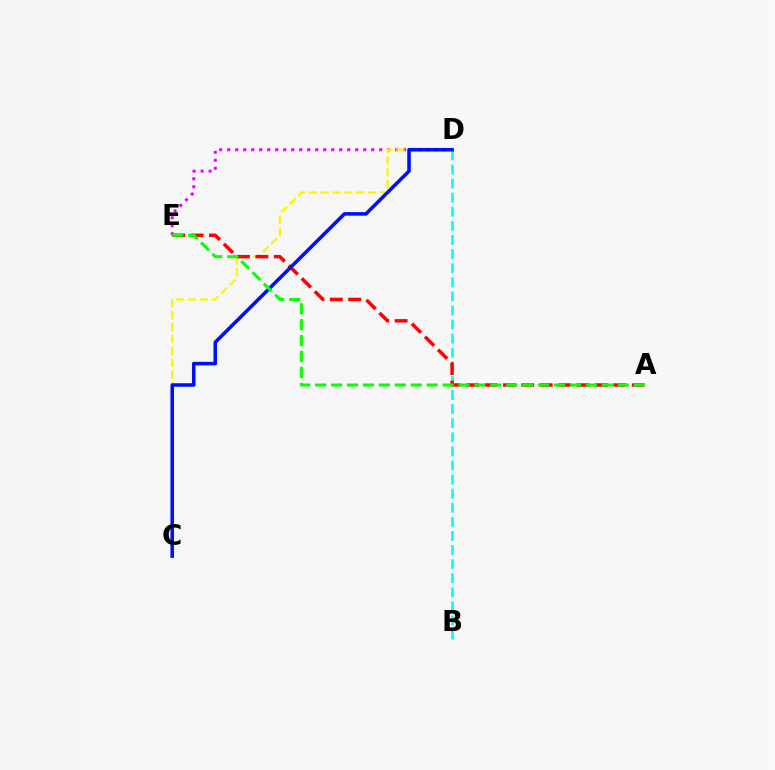{('D', 'E'): [{'color': '#ee00ff', 'line_style': 'dotted', 'thickness': 2.17}], ('C', 'D'): [{'color': '#fcf500', 'line_style': 'dashed', 'thickness': 1.61}, {'color': '#0010ff', 'line_style': 'solid', 'thickness': 2.57}], ('B', 'D'): [{'color': '#00fff6', 'line_style': 'dashed', 'thickness': 1.91}], ('A', 'E'): [{'color': '#ff0000', 'line_style': 'dashed', 'thickness': 2.5}, {'color': '#08ff00', 'line_style': 'dashed', 'thickness': 2.16}]}